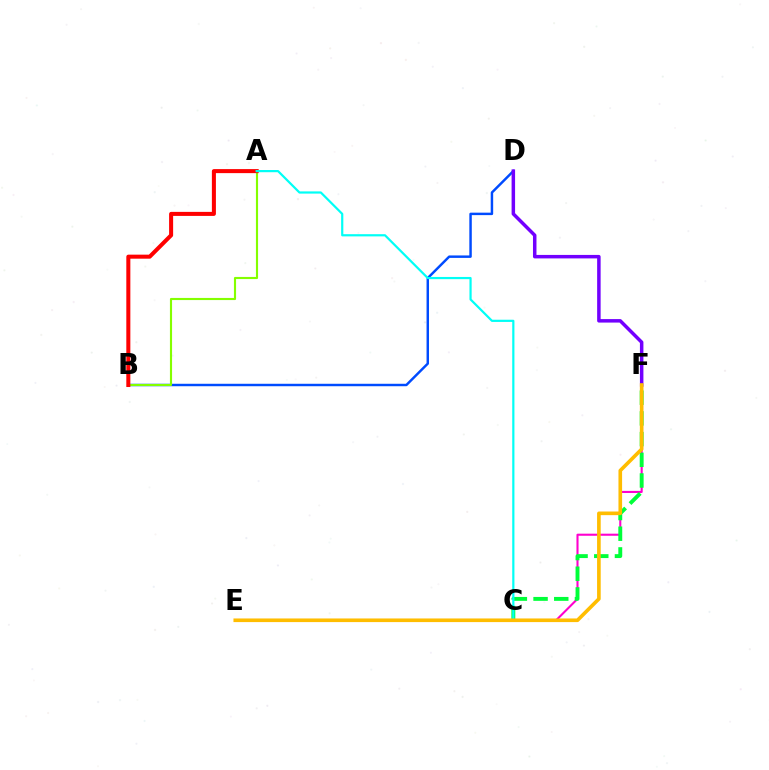{('C', 'F'): [{'color': '#ff00cf', 'line_style': 'solid', 'thickness': 1.51}, {'color': '#00ff39', 'line_style': 'dashed', 'thickness': 2.81}], ('B', 'D'): [{'color': '#004bff', 'line_style': 'solid', 'thickness': 1.77}], ('A', 'B'): [{'color': '#84ff00', 'line_style': 'solid', 'thickness': 1.53}, {'color': '#ff0000', 'line_style': 'solid', 'thickness': 2.9}], ('D', 'F'): [{'color': '#7200ff', 'line_style': 'solid', 'thickness': 2.51}], ('A', 'C'): [{'color': '#00fff6', 'line_style': 'solid', 'thickness': 1.59}], ('E', 'F'): [{'color': '#ffbd00', 'line_style': 'solid', 'thickness': 2.62}]}